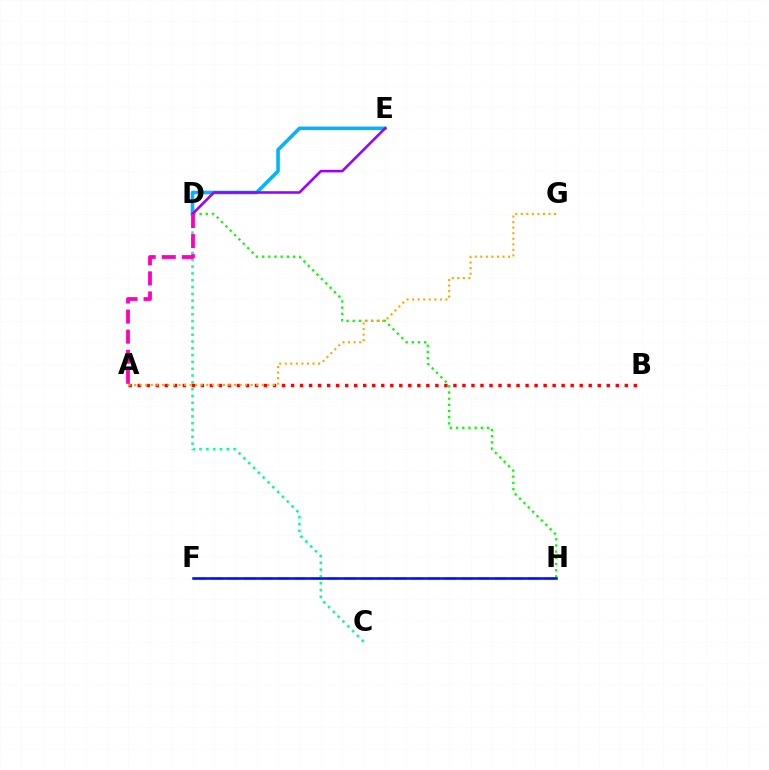{('D', 'E'): [{'color': '#00b5ff', 'line_style': 'solid', 'thickness': 2.57}, {'color': '#9b00ff', 'line_style': 'solid', 'thickness': 1.85}], ('D', 'H'): [{'color': '#08ff00', 'line_style': 'dotted', 'thickness': 1.68}], ('A', 'B'): [{'color': '#ff0000', 'line_style': 'dotted', 'thickness': 2.45}], ('C', 'D'): [{'color': '#00ff9d', 'line_style': 'dotted', 'thickness': 1.85}], ('A', 'G'): [{'color': '#ffa500', 'line_style': 'dotted', 'thickness': 1.51}], ('F', 'H'): [{'color': '#b3ff00', 'line_style': 'dashed', 'thickness': 2.27}, {'color': '#0010ff', 'line_style': 'solid', 'thickness': 1.85}], ('A', 'D'): [{'color': '#ff00bd', 'line_style': 'dashed', 'thickness': 2.73}]}